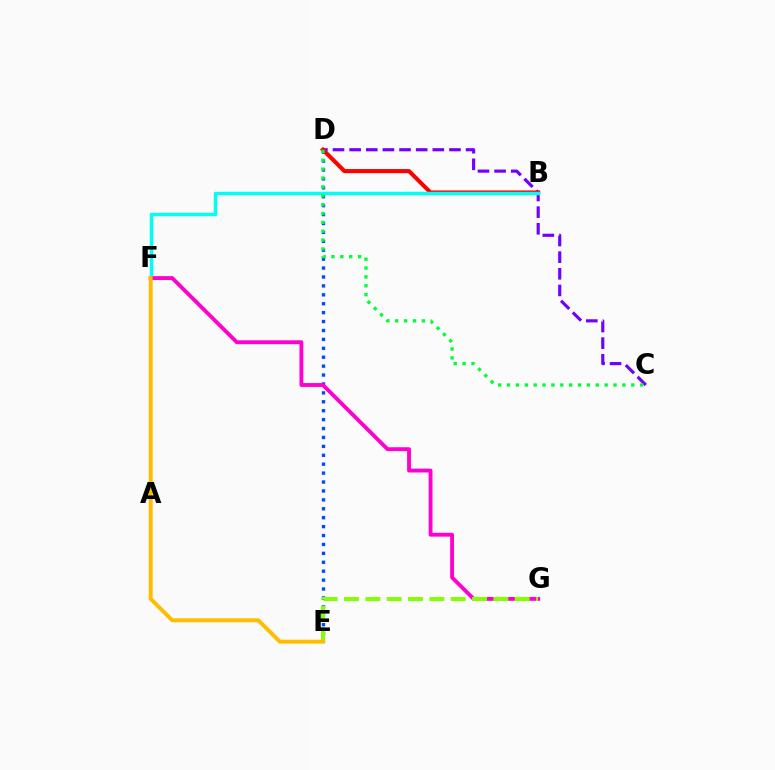{('C', 'D'): [{'color': '#7200ff', 'line_style': 'dashed', 'thickness': 2.26}, {'color': '#00ff39', 'line_style': 'dotted', 'thickness': 2.41}], ('D', 'E'): [{'color': '#004bff', 'line_style': 'dotted', 'thickness': 2.42}], ('B', 'D'): [{'color': '#ff0000', 'line_style': 'solid', 'thickness': 2.95}], ('B', 'F'): [{'color': '#00fff6', 'line_style': 'solid', 'thickness': 2.49}], ('F', 'G'): [{'color': '#ff00cf', 'line_style': 'solid', 'thickness': 2.78}], ('E', 'G'): [{'color': '#84ff00', 'line_style': 'dashed', 'thickness': 2.9}], ('E', 'F'): [{'color': '#ffbd00', 'line_style': 'solid', 'thickness': 2.84}]}